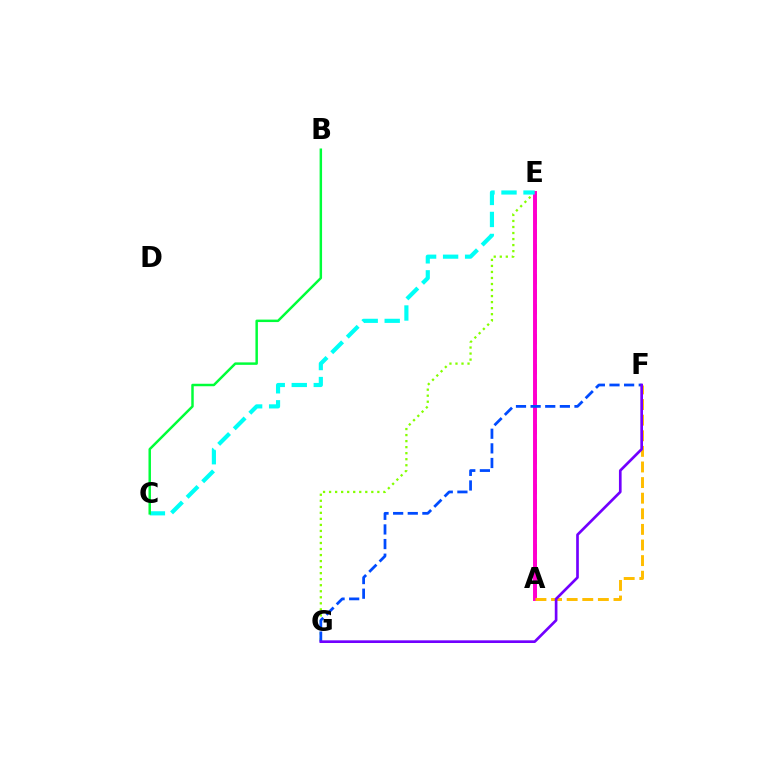{('A', 'E'): [{'color': '#ff0000', 'line_style': 'dashed', 'thickness': 2.04}, {'color': '#ff00cf', 'line_style': 'solid', 'thickness': 2.84}], ('E', 'G'): [{'color': '#84ff00', 'line_style': 'dotted', 'thickness': 1.64}], ('C', 'E'): [{'color': '#00fff6', 'line_style': 'dashed', 'thickness': 2.99}], ('A', 'F'): [{'color': '#ffbd00', 'line_style': 'dashed', 'thickness': 2.12}], ('F', 'G'): [{'color': '#004bff', 'line_style': 'dashed', 'thickness': 1.99}, {'color': '#7200ff', 'line_style': 'solid', 'thickness': 1.92}], ('B', 'C'): [{'color': '#00ff39', 'line_style': 'solid', 'thickness': 1.78}]}